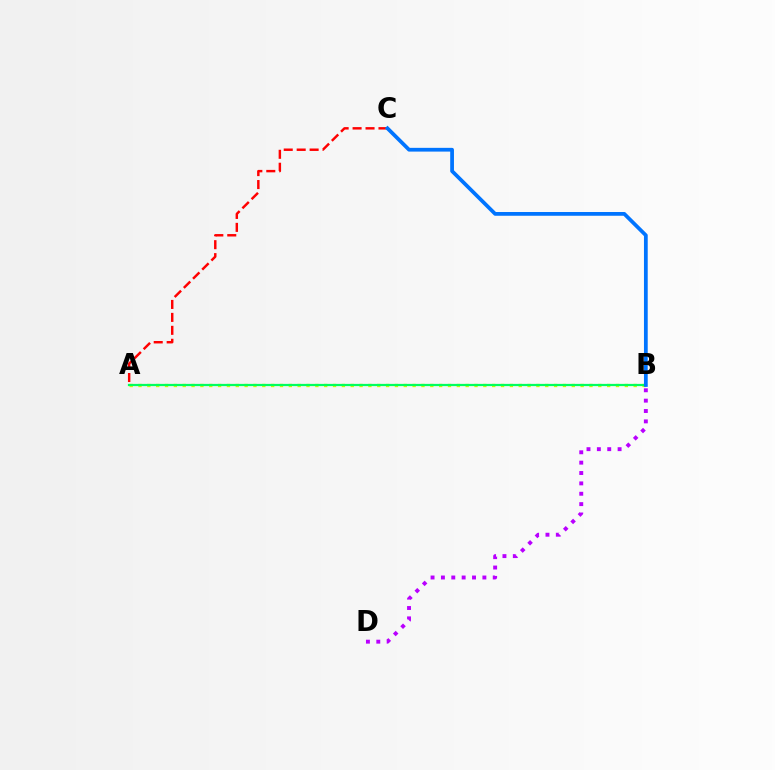{('A', 'B'): [{'color': '#d1ff00', 'line_style': 'dotted', 'thickness': 2.4}, {'color': '#00ff5c', 'line_style': 'solid', 'thickness': 1.61}], ('A', 'C'): [{'color': '#ff0000', 'line_style': 'dashed', 'thickness': 1.76}], ('B', 'D'): [{'color': '#b900ff', 'line_style': 'dotted', 'thickness': 2.82}], ('B', 'C'): [{'color': '#0074ff', 'line_style': 'solid', 'thickness': 2.7}]}